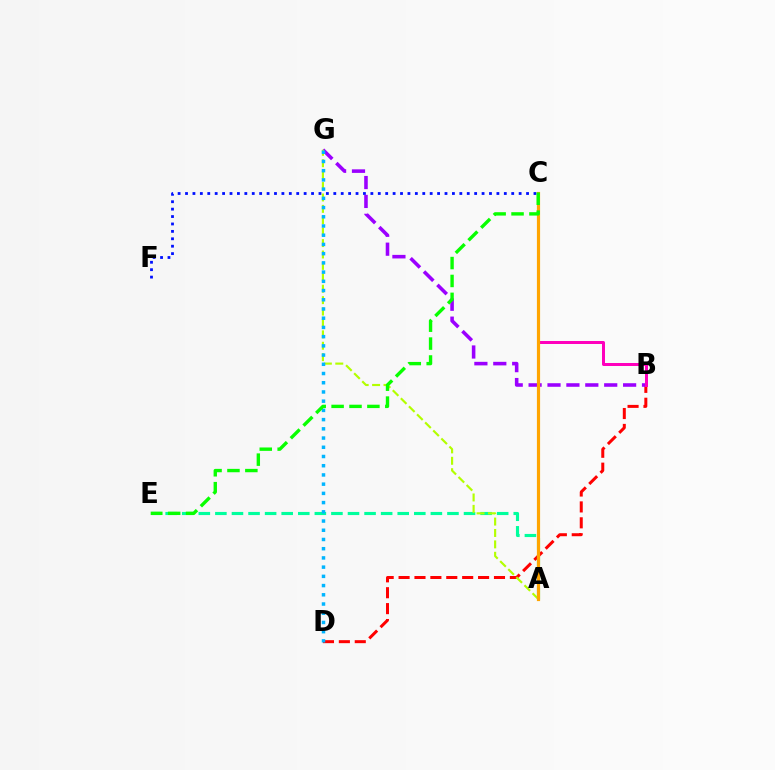{('B', 'D'): [{'color': '#ff0000', 'line_style': 'dashed', 'thickness': 2.16}], ('A', 'E'): [{'color': '#00ff9d', 'line_style': 'dashed', 'thickness': 2.25}], ('C', 'F'): [{'color': '#0010ff', 'line_style': 'dotted', 'thickness': 2.01}], ('B', 'G'): [{'color': '#9b00ff', 'line_style': 'dashed', 'thickness': 2.57}], ('B', 'C'): [{'color': '#ff00bd', 'line_style': 'solid', 'thickness': 2.16}], ('A', 'G'): [{'color': '#b3ff00', 'line_style': 'dashed', 'thickness': 1.55}], ('A', 'C'): [{'color': '#ffa500', 'line_style': 'solid', 'thickness': 2.29}], ('D', 'G'): [{'color': '#00b5ff', 'line_style': 'dotted', 'thickness': 2.51}], ('C', 'E'): [{'color': '#08ff00', 'line_style': 'dashed', 'thickness': 2.43}]}